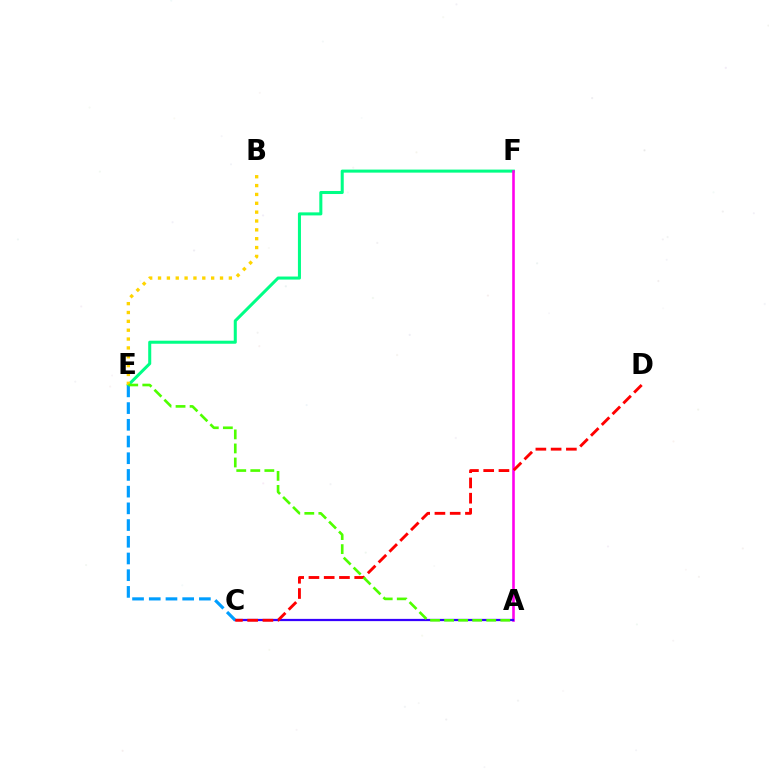{('E', 'F'): [{'color': '#00ff86', 'line_style': 'solid', 'thickness': 2.19}], ('A', 'F'): [{'color': '#ff00ed', 'line_style': 'solid', 'thickness': 1.87}], ('A', 'C'): [{'color': '#3700ff', 'line_style': 'solid', 'thickness': 1.61}], ('C', 'E'): [{'color': '#009eff', 'line_style': 'dashed', 'thickness': 2.27}], ('C', 'D'): [{'color': '#ff0000', 'line_style': 'dashed', 'thickness': 2.07}], ('B', 'E'): [{'color': '#ffd500', 'line_style': 'dotted', 'thickness': 2.41}], ('A', 'E'): [{'color': '#4fff00', 'line_style': 'dashed', 'thickness': 1.91}]}